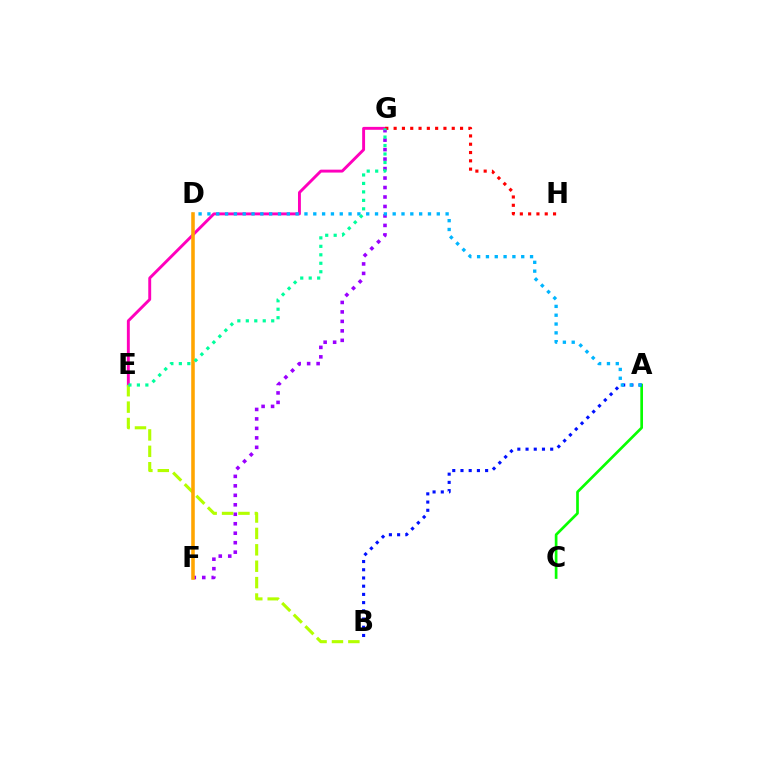{('F', 'G'): [{'color': '#9b00ff', 'line_style': 'dotted', 'thickness': 2.57}], ('A', 'C'): [{'color': '#08ff00', 'line_style': 'solid', 'thickness': 1.93}], ('E', 'G'): [{'color': '#ff00bd', 'line_style': 'solid', 'thickness': 2.09}, {'color': '#00ff9d', 'line_style': 'dotted', 'thickness': 2.3}], ('A', 'B'): [{'color': '#0010ff', 'line_style': 'dotted', 'thickness': 2.23}], ('A', 'D'): [{'color': '#00b5ff', 'line_style': 'dotted', 'thickness': 2.4}], ('B', 'E'): [{'color': '#b3ff00', 'line_style': 'dashed', 'thickness': 2.23}], ('G', 'H'): [{'color': '#ff0000', 'line_style': 'dotted', 'thickness': 2.26}], ('D', 'F'): [{'color': '#ffa500', 'line_style': 'solid', 'thickness': 2.57}]}